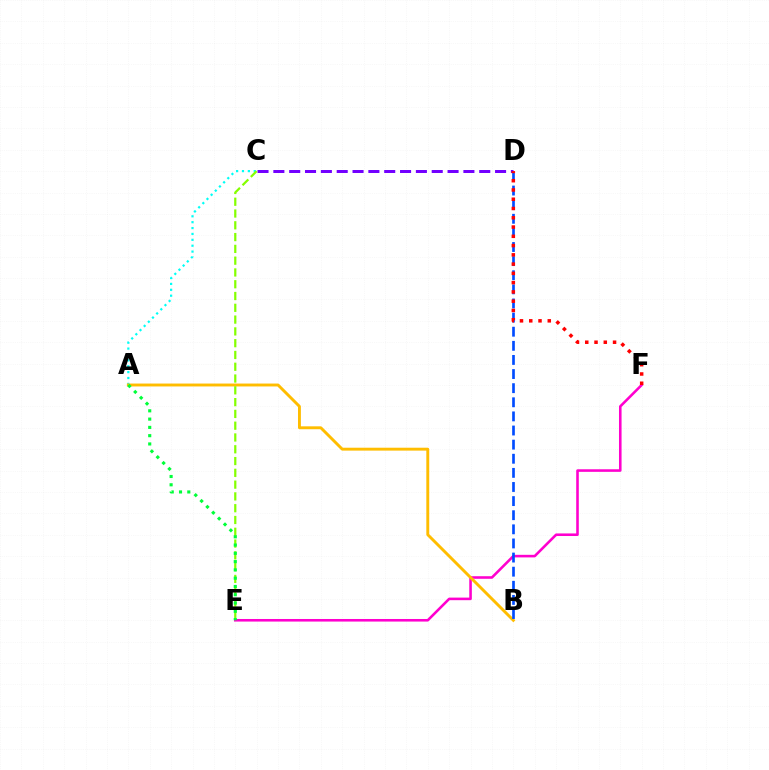{('E', 'F'): [{'color': '#ff00cf', 'line_style': 'solid', 'thickness': 1.86}], ('A', 'C'): [{'color': '#00fff6', 'line_style': 'dotted', 'thickness': 1.6}], ('A', 'B'): [{'color': '#ffbd00', 'line_style': 'solid', 'thickness': 2.09}], ('C', 'D'): [{'color': '#7200ff', 'line_style': 'dashed', 'thickness': 2.15}], ('C', 'E'): [{'color': '#84ff00', 'line_style': 'dashed', 'thickness': 1.6}], ('B', 'D'): [{'color': '#004bff', 'line_style': 'dashed', 'thickness': 1.92}], ('A', 'E'): [{'color': '#00ff39', 'line_style': 'dotted', 'thickness': 2.25}], ('D', 'F'): [{'color': '#ff0000', 'line_style': 'dotted', 'thickness': 2.52}]}